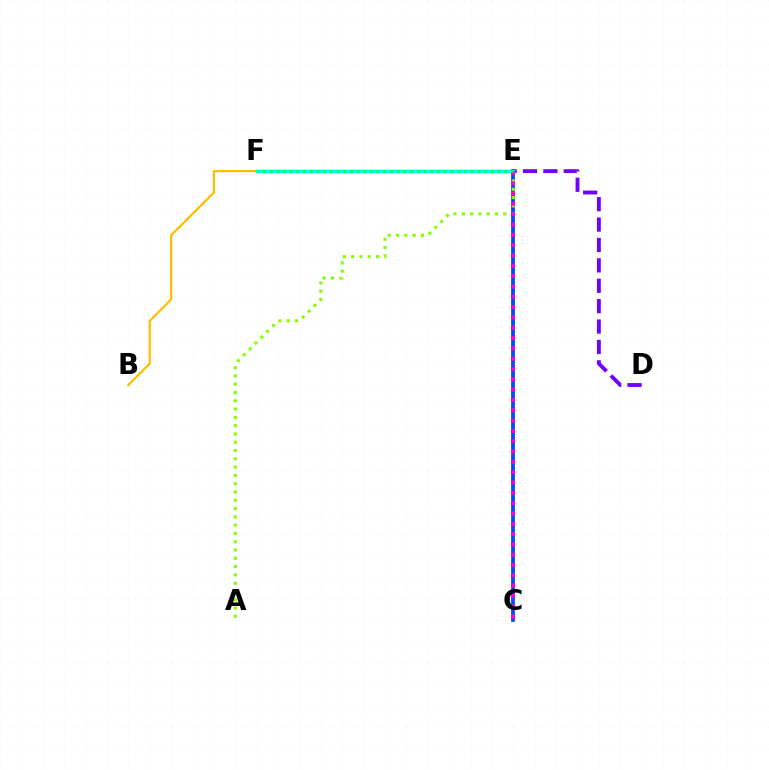{('B', 'F'): [{'color': '#ffbd00', 'line_style': 'solid', 'thickness': 1.6}], ('D', 'E'): [{'color': '#7200ff', 'line_style': 'dashed', 'thickness': 2.77}], ('C', 'E'): [{'color': '#004bff', 'line_style': 'solid', 'thickness': 2.73}, {'color': '#ff00cf', 'line_style': 'dotted', 'thickness': 2.8}], ('A', 'E'): [{'color': '#84ff00', 'line_style': 'dotted', 'thickness': 2.25}], ('E', 'F'): [{'color': '#ff0000', 'line_style': 'solid', 'thickness': 1.62}, {'color': '#00fff6', 'line_style': 'solid', 'thickness': 2.44}, {'color': '#00ff39', 'line_style': 'dotted', 'thickness': 1.82}]}